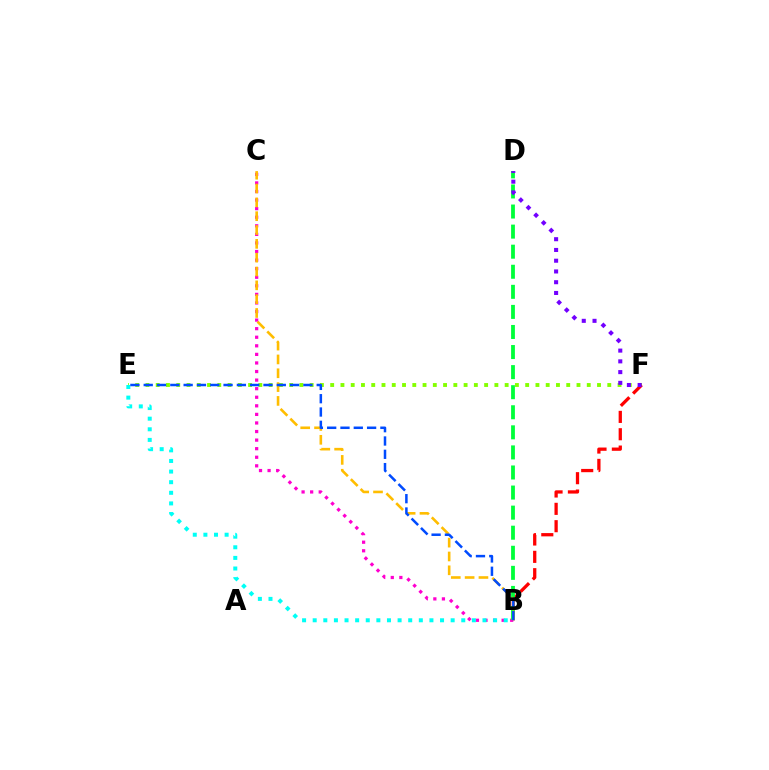{('E', 'F'): [{'color': '#84ff00', 'line_style': 'dotted', 'thickness': 2.79}], ('B', 'F'): [{'color': '#ff0000', 'line_style': 'dashed', 'thickness': 2.36}], ('B', 'C'): [{'color': '#ff00cf', 'line_style': 'dotted', 'thickness': 2.33}, {'color': '#ffbd00', 'line_style': 'dashed', 'thickness': 1.88}], ('B', 'D'): [{'color': '#00ff39', 'line_style': 'dashed', 'thickness': 2.73}], ('D', 'F'): [{'color': '#7200ff', 'line_style': 'dotted', 'thickness': 2.92}], ('B', 'E'): [{'color': '#00fff6', 'line_style': 'dotted', 'thickness': 2.88}, {'color': '#004bff', 'line_style': 'dashed', 'thickness': 1.81}]}